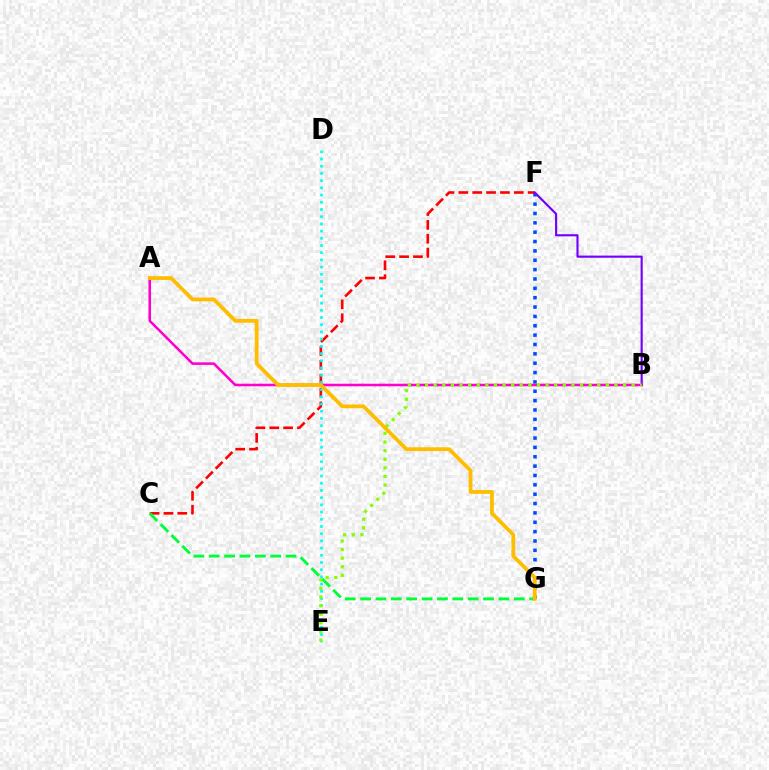{('F', 'G'): [{'color': '#004bff', 'line_style': 'dotted', 'thickness': 2.54}], ('C', 'F'): [{'color': '#ff0000', 'line_style': 'dashed', 'thickness': 1.88}], ('C', 'G'): [{'color': '#00ff39', 'line_style': 'dashed', 'thickness': 2.09}], ('B', 'F'): [{'color': '#7200ff', 'line_style': 'solid', 'thickness': 1.54}], ('D', 'E'): [{'color': '#00fff6', 'line_style': 'dotted', 'thickness': 1.96}], ('A', 'B'): [{'color': '#ff00cf', 'line_style': 'solid', 'thickness': 1.84}], ('B', 'E'): [{'color': '#84ff00', 'line_style': 'dotted', 'thickness': 2.34}], ('A', 'G'): [{'color': '#ffbd00', 'line_style': 'solid', 'thickness': 2.72}]}